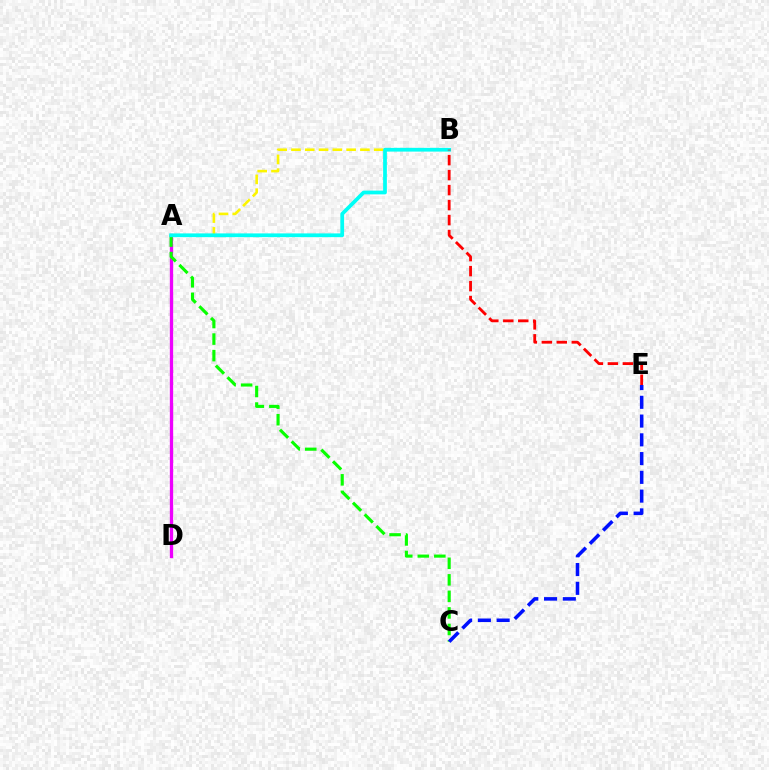{('A', 'D'): [{'color': '#ee00ff', 'line_style': 'solid', 'thickness': 2.38}], ('A', 'B'): [{'color': '#fcf500', 'line_style': 'dashed', 'thickness': 1.87}, {'color': '#00fff6', 'line_style': 'solid', 'thickness': 2.7}], ('A', 'C'): [{'color': '#08ff00', 'line_style': 'dashed', 'thickness': 2.25}], ('C', 'E'): [{'color': '#0010ff', 'line_style': 'dashed', 'thickness': 2.55}], ('B', 'E'): [{'color': '#ff0000', 'line_style': 'dashed', 'thickness': 2.04}]}